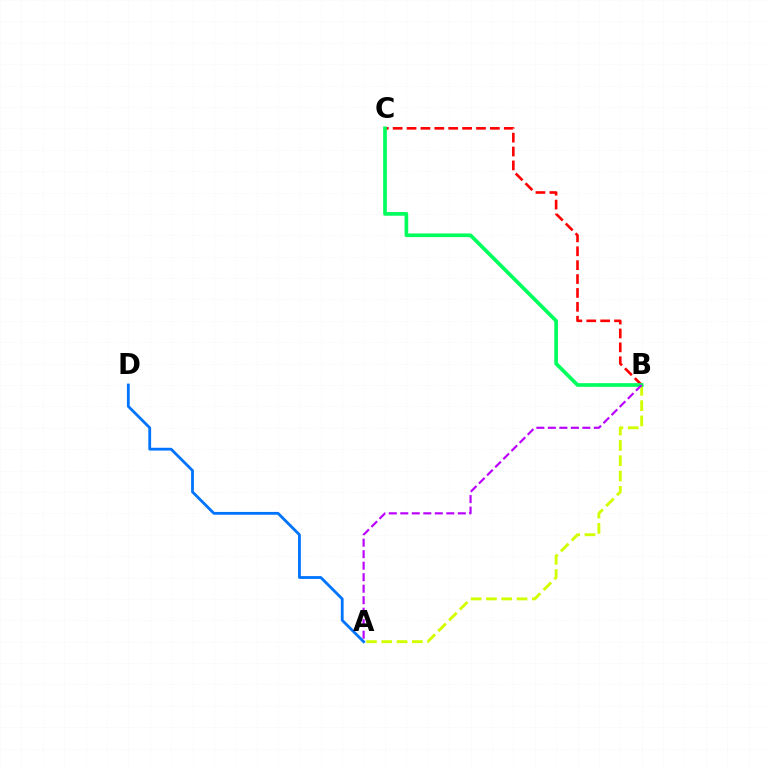{('B', 'C'): [{'color': '#ff0000', 'line_style': 'dashed', 'thickness': 1.89}, {'color': '#00ff5c', 'line_style': 'solid', 'thickness': 2.64}], ('A', 'D'): [{'color': '#0074ff', 'line_style': 'solid', 'thickness': 2.02}], ('A', 'B'): [{'color': '#d1ff00', 'line_style': 'dashed', 'thickness': 2.08}, {'color': '#b900ff', 'line_style': 'dashed', 'thickness': 1.56}]}